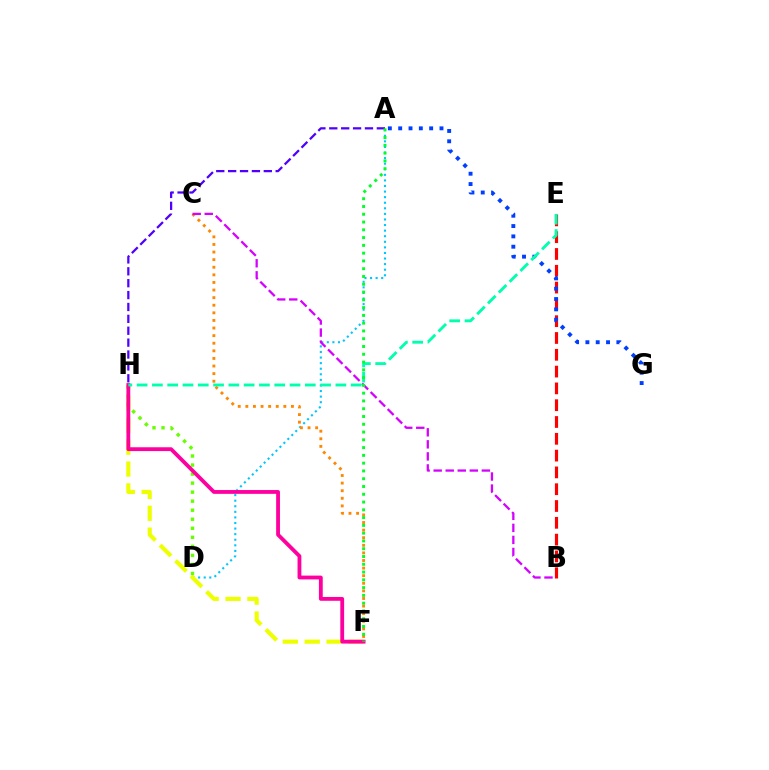{('A', 'D'): [{'color': '#00c7ff', 'line_style': 'dotted', 'thickness': 1.52}], ('C', 'F'): [{'color': '#ff8800', 'line_style': 'dotted', 'thickness': 2.06}], ('B', 'C'): [{'color': '#d600ff', 'line_style': 'dashed', 'thickness': 1.64}], ('F', 'H'): [{'color': '#eeff00', 'line_style': 'dashed', 'thickness': 2.97}, {'color': '#ff00a0', 'line_style': 'solid', 'thickness': 2.75}], ('B', 'E'): [{'color': '#ff0000', 'line_style': 'dashed', 'thickness': 2.28}], ('D', 'H'): [{'color': '#66ff00', 'line_style': 'dotted', 'thickness': 2.45}], ('A', 'G'): [{'color': '#003fff', 'line_style': 'dotted', 'thickness': 2.8}], ('A', 'H'): [{'color': '#4f00ff', 'line_style': 'dashed', 'thickness': 1.61}], ('E', 'H'): [{'color': '#00ffaf', 'line_style': 'dashed', 'thickness': 2.08}], ('A', 'F'): [{'color': '#00ff27', 'line_style': 'dotted', 'thickness': 2.11}]}